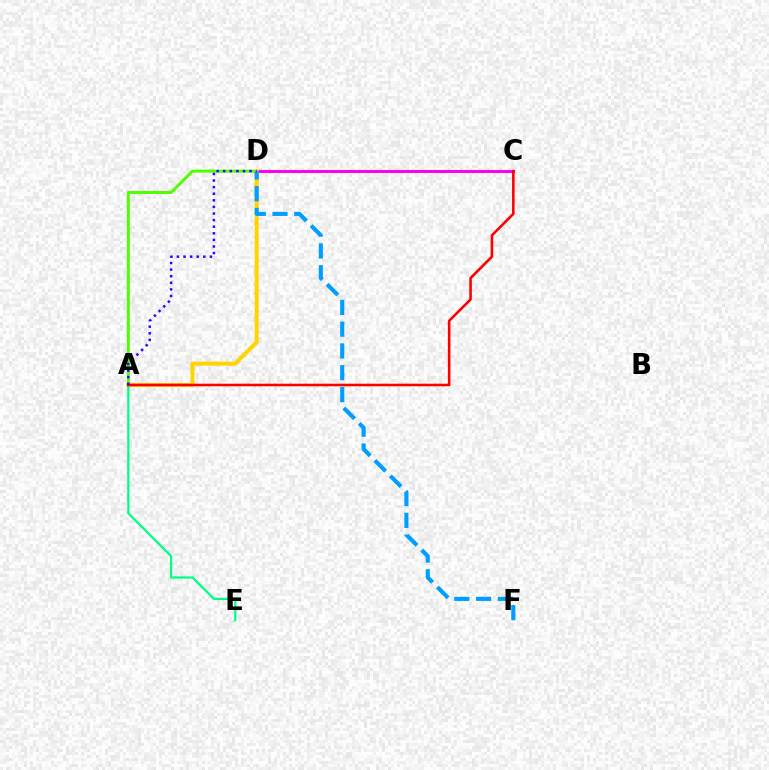{('C', 'D'): [{'color': '#ff00ed', 'line_style': 'solid', 'thickness': 2.14}], ('A', 'D'): [{'color': '#4fff00', 'line_style': 'solid', 'thickness': 2.16}, {'color': '#ffd500', 'line_style': 'solid', 'thickness': 2.88}, {'color': '#3700ff', 'line_style': 'dotted', 'thickness': 1.79}], ('D', 'F'): [{'color': '#009eff', 'line_style': 'dashed', 'thickness': 2.96}], ('A', 'E'): [{'color': '#00ff86', 'line_style': 'solid', 'thickness': 1.59}], ('A', 'C'): [{'color': '#ff0000', 'line_style': 'solid', 'thickness': 1.85}]}